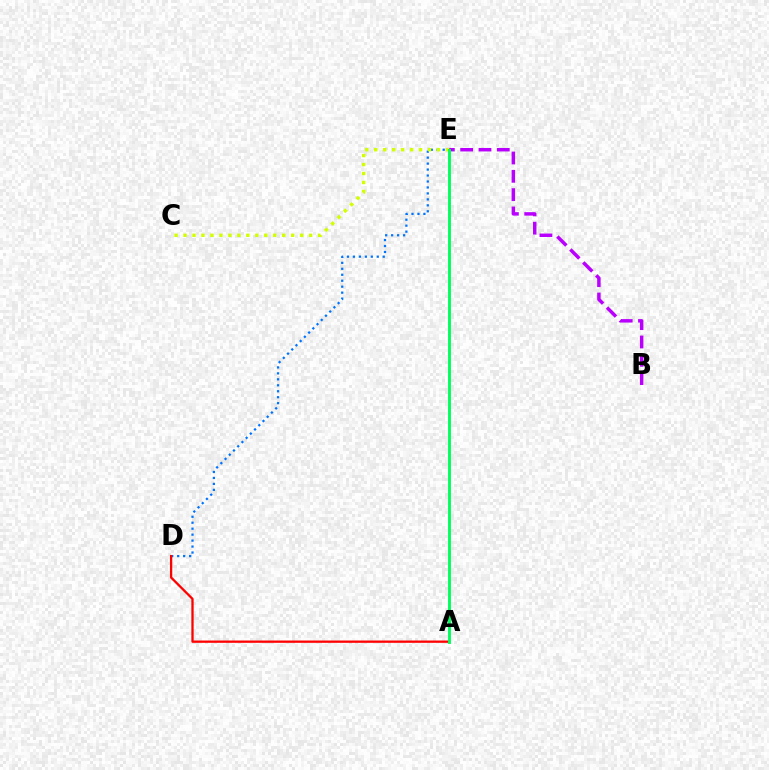{('B', 'E'): [{'color': '#b900ff', 'line_style': 'dashed', 'thickness': 2.49}], ('D', 'E'): [{'color': '#0074ff', 'line_style': 'dotted', 'thickness': 1.62}], ('A', 'D'): [{'color': '#ff0000', 'line_style': 'solid', 'thickness': 1.65}], ('C', 'E'): [{'color': '#d1ff00', 'line_style': 'dotted', 'thickness': 2.44}], ('A', 'E'): [{'color': '#00ff5c', 'line_style': 'solid', 'thickness': 2.07}]}